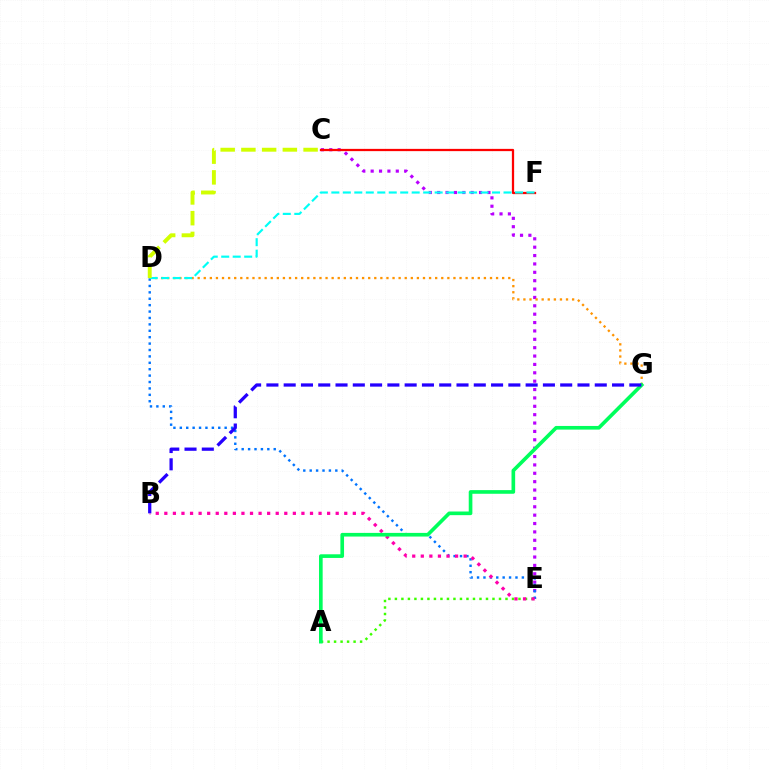{('A', 'E'): [{'color': '#3dff00', 'line_style': 'dotted', 'thickness': 1.77}], ('C', 'E'): [{'color': '#b900ff', 'line_style': 'dotted', 'thickness': 2.28}], ('D', 'E'): [{'color': '#0074ff', 'line_style': 'dotted', 'thickness': 1.74}], ('B', 'E'): [{'color': '#ff00ac', 'line_style': 'dotted', 'thickness': 2.33}], ('D', 'G'): [{'color': '#ff9400', 'line_style': 'dotted', 'thickness': 1.65}], ('C', 'F'): [{'color': '#ff0000', 'line_style': 'solid', 'thickness': 1.63}], ('D', 'F'): [{'color': '#00fff6', 'line_style': 'dashed', 'thickness': 1.56}], ('C', 'D'): [{'color': '#d1ff00', 'line_style': 'dashed', 'thickness': 2.82}], ('A', 'G'): [{'color': '#00ff5c', 'line_style': 'solid', 'thickness': 2.63}], ('B', 'G'): [{'color': '#2500ff', 'line_style': 'dashed', 'thickness': 2.35}]}